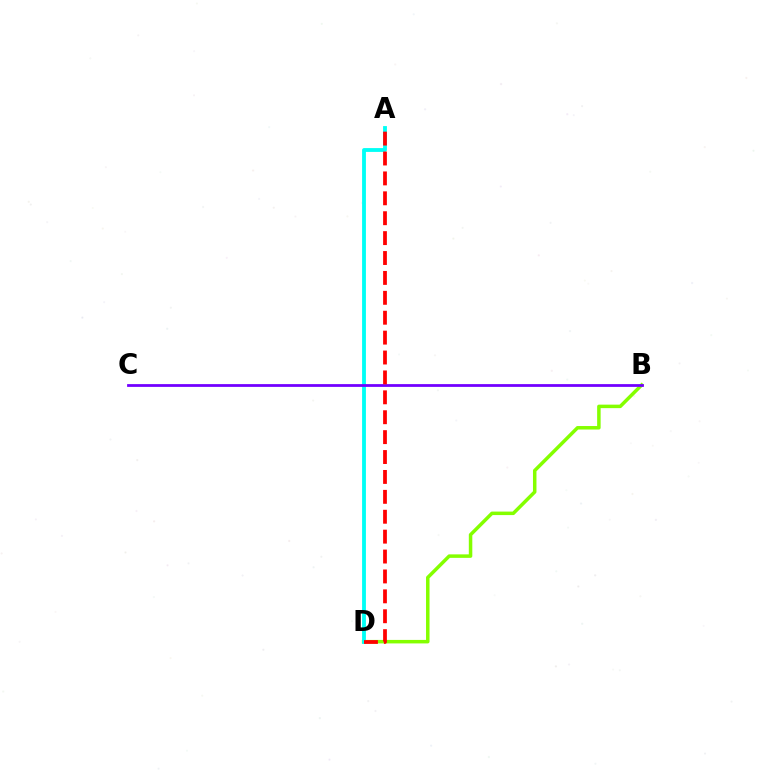{('B', 'D'): [{'color': '#84ff00', 'line_style': 'solid', 'thickness': 2.52}], ('A', 'D'): [{'color': '#00fff6', 'line_style': 'solid', 'thickness': 2.76}, {'color': '#ff0000', 'line_style': 'dashed', 'thickness': 2.7}], ('B', 'C'): [{'color': '#7200ff', 'line_style': 'solid', 'thickness': 2.0}]}